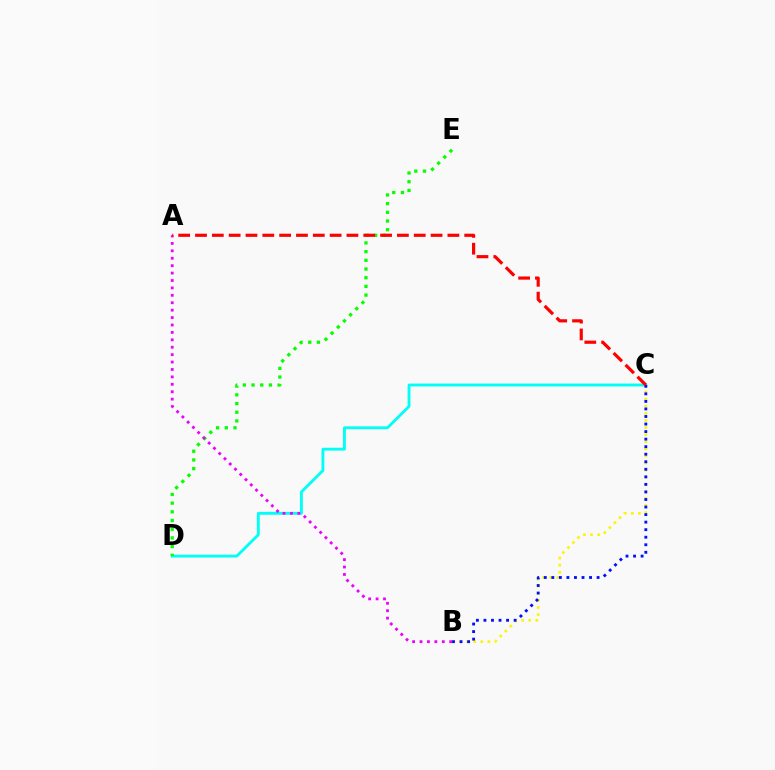{('B', 'C'): [{'color': '#fcf500', 'line_style': 'dotted', 'thickness': 1.93}, {'color': '#0010ff', 'line_style': 'dotted', 'thickness': 2.05}], ('C', 'D'): [{'color': '#00fff6', 'line_style': 'solid', 'thickness': 2.05}], ('D', 'E'): [{'color': '#08ff00', 'line_style': 'dotted', 'thickness': 2.36}], ('A', 'B'): [{'color': '#ee00ff', 'line_style': 'dotted', 'thickness': 2.01}], ('A', 'C'): [{'color': '#ff0000', 'line_style': 'dashed', 'thickness': 2.29}]}